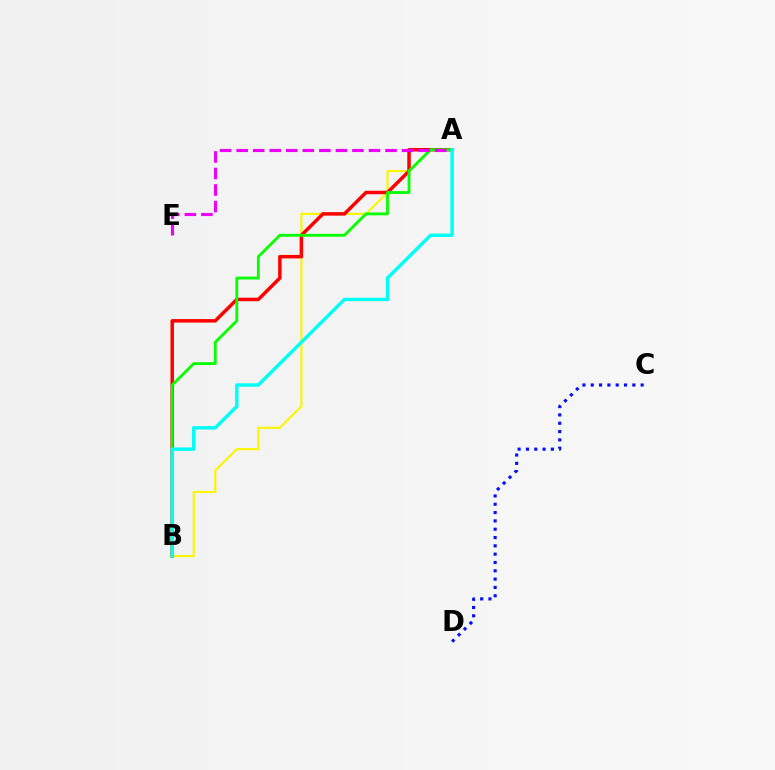{('A', 'B'): [{'color': '#fcf500', 'line_style': 'solid', 'thickness': 1.54}, {'color': '#ff0000', 'line_style': 'solid', 'thickness': 2.51}, {'color': '#08ff00', 'line_style': 'solid', 'thickness': 2.04}, {'color': '#00fff6', 'line_style': 'solid', 'thickness': 2.47}], ('A', 'E'): [{'color': '#ee00ff', 'line_style': 'dashed', 'thickness': 2.25}], ('C', 'D'): [{'color': '#0010ff', 'line_style': 'dotted', 'thickness': 2.26}]}